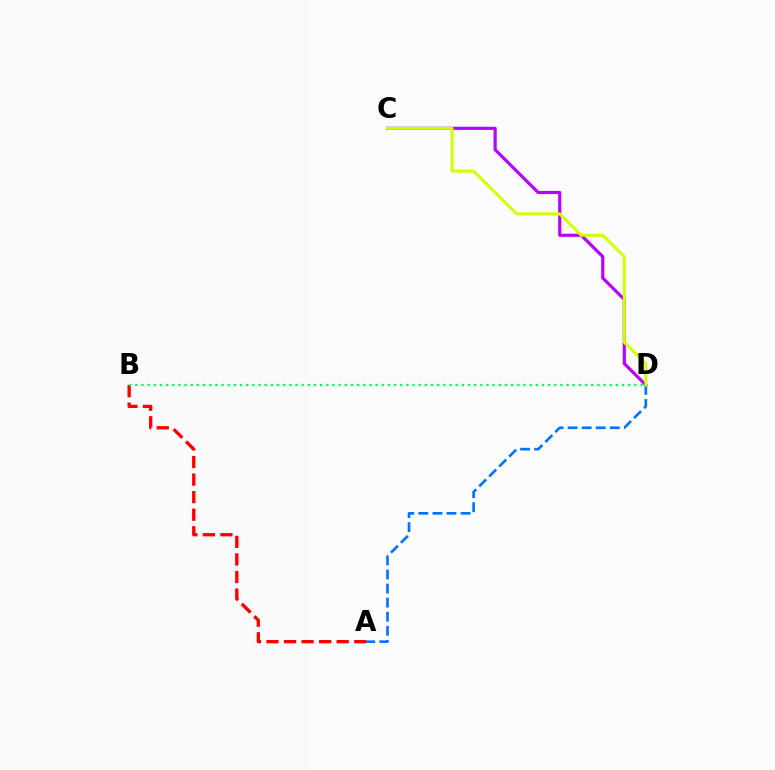{('C', 'D'): [{'color': '#b900ff', 'line_style': 'solid', 'thickness': 2.28}, {'color': '#d1ff00', 'line_style': 'solid', 'thickness': 2.14}], ('A', 'B'): [{'color': '#ff0000', 'line_style': 'dashed', 'thickness': 2.39}], ('A', 'D'): [{'color': '#0074ff', 'line_style': 'dashed', 'thickness': 1.91}], ('B', 'D'): [{'color': '#00ff5c', 'line_style': 'dotted', 'thickness': 1.67}]}